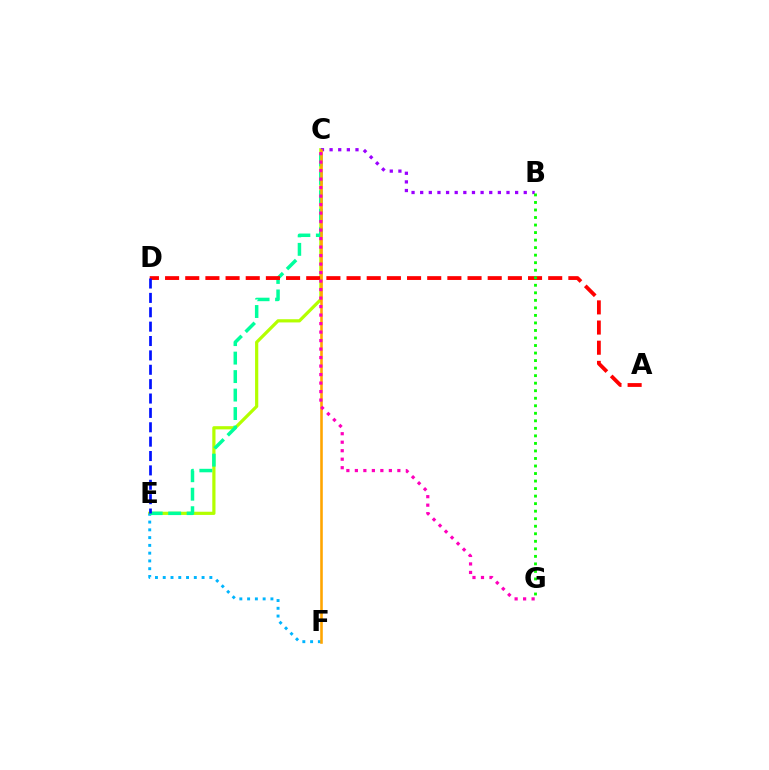{('C', 'E'): [{'color': '#b3ff00', 'line_style': 'solid', 'thickness': 2.31}, {'color': '#00ff9d', 'line_style': 'dashed', 'thickness': 2.51}], ('E', 'F'): [{'color': '#00b5ff', 'line_style': 'dotted', 'thickness': 2.11}], ('A', 'D'): [{'color': '#ff0000', 'line_style': 'dashed', 'thickness': 2.74}], ('B', 'C'): [{'color': '#9b00ff', 'line_style': 'dotted', 'thickness': 2.35}], ('B', 'G'): [{'color': '#08ff00', 'line_style': 'dotted', 'thickness': 2.05}], ('C', 'F'): [{'color': '#ffa500', 'line_style': 'solid', 'thickness': 1.86}], ('C', 'G'): [{'color': '#ff00bd', 'line_style': 'dotted', 'thickness': 2.31}], ('D', 'E'): [{'color': '#0010ff', 'line_style': 'dashed', 'thickness': 1.95}]}